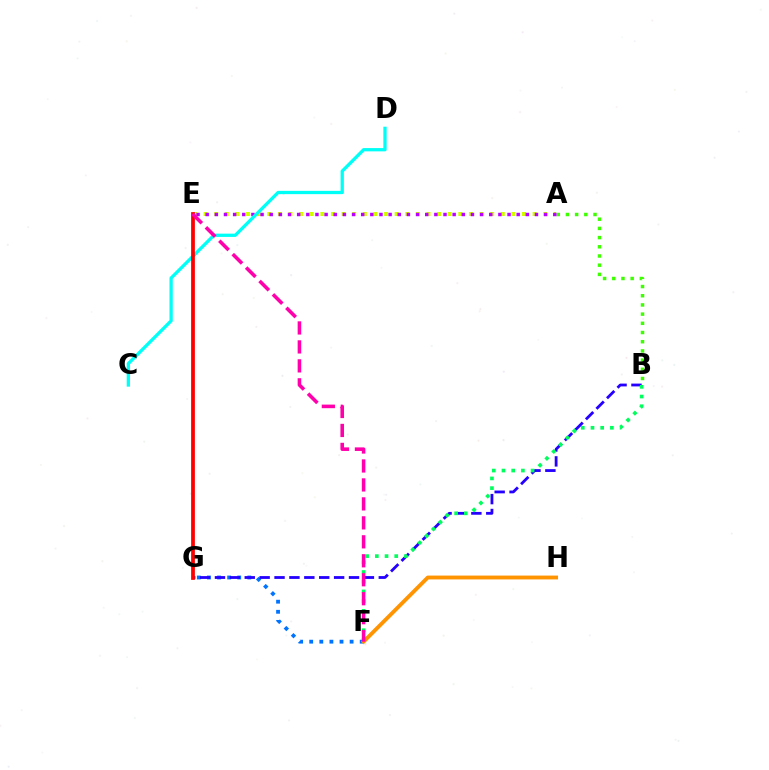{('F', 'G'): [{'color': '#0074ff', 'line_style': 'dotted', 'thickness': 2.74}], ('B', 'G'): [{'color': '#2500ff', 'line_style': 'dashed', 'thickness': 2.02}], ('A', 'B'): [{'color': '#3dff00', 'line_style': 'dotted', 'thickness': 2.5}], ('B', 'F'): [{'color': '#00ff5c', 'line_style': 'dotted', 'thickness': 2.64}], ('F', 'H'): [{'color': '#ff9400', 'line_style': 'solid', 'thickness': 2.77}], ('A', 'E'): [{'color': '#d1ff00', 'line_style': 'dotted', 'thickness': 2.88}, {'color': '#b900ff', 'line_style': 'dotted', 'thickness': 2.49}], ('C', 'D'): [{'color': '#00fff6', 'line_style': 'solid', 'thickness': 2.36}], ('E', 'G'): [{'color': '#ff0000', 'line_style': 'solid', 'thickness': 2.7}], ('E', 'F'): [{'color': '#ff00ac', 'line_style': 'dashed', 'thickness': 2.58}]}